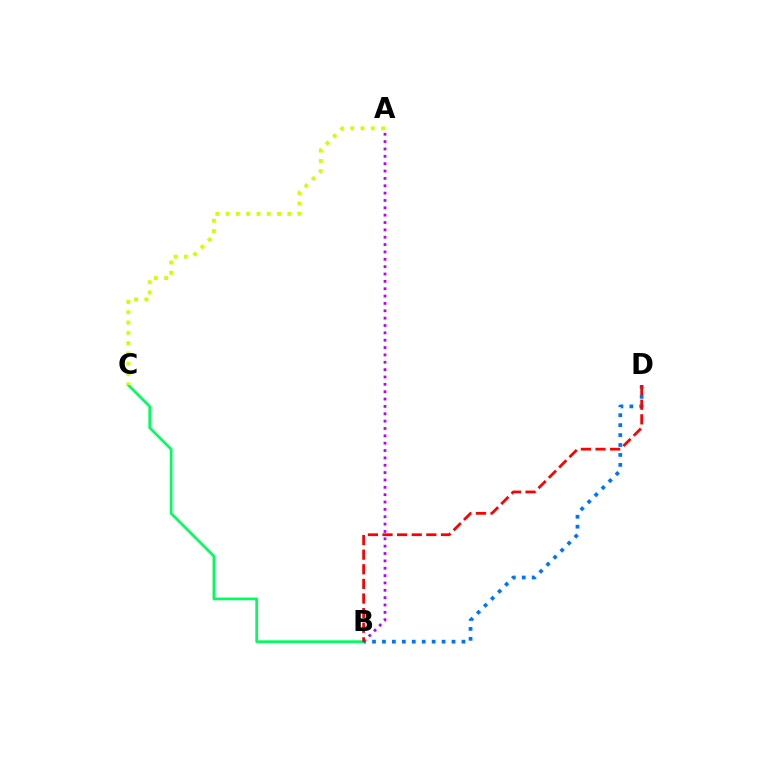{('A', 'B'): [{'color': '#b900ff', 'line_style': 'dotted', 'thickness': 2.0}], ('B', 'C'): [{'color': '#00ff5c', 'line_style': 'solid', 'thickness': 1.96}], ('B', 'D'): [{'color': '#0074ff', 'line_style': 'dotted', 'thickness': 2.7}, {'color': '#ff0000', 'line_style': 'dashed', 'thickness': 1.99}], ('A', 'C'): [{'color': '#d1ff00', 'line_style': 'dotted', 'thickness': 2.79}]}